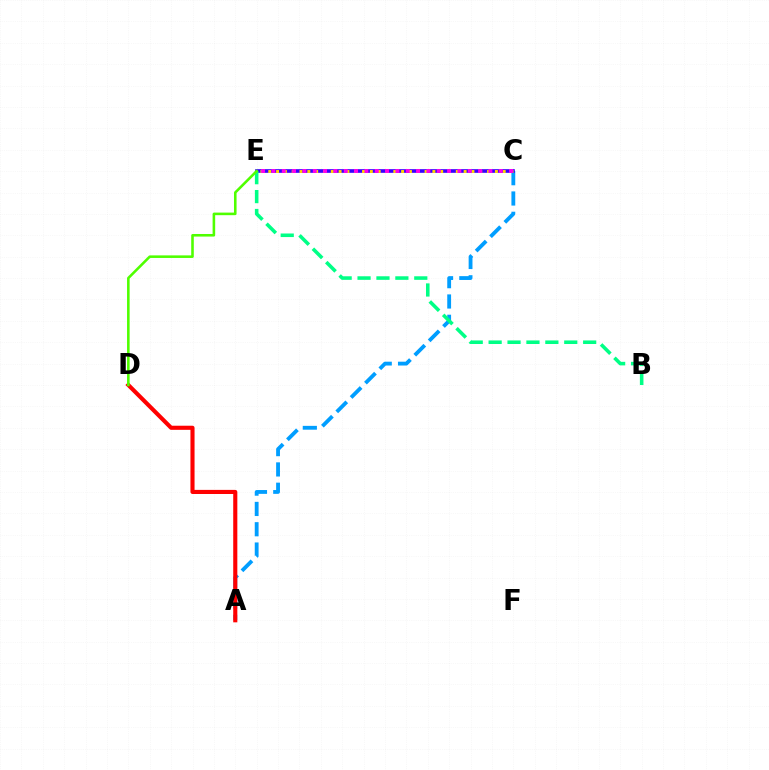{('A', 'C'): [{'color': '#009eff', 'line_style': 'dashed', 'thickness': 2.76}], ('C', 'E'): [{'color': '#3700ff', 'line_style': 'solid', 'thickness': 2.63}, {'color': '#ffd500', 'line_style': 'dotted', 'thickness': 2.12}, {'color': '#ff00ed', 'line_style': 'dotted', 'thickness': 2.81}], ('B', 'E'): [{'color': '#00ff86', 'line_style': 'dashed', 'thickness': 2.57}], ('A', 'D'): [{'color': '#ff0000', 'line_style': 'solid', 'thickness': 2.96}], ('D', 'E'): [{'color': '#4fff00', 'line_style': 'solid', 'thickness': 1.86}]}